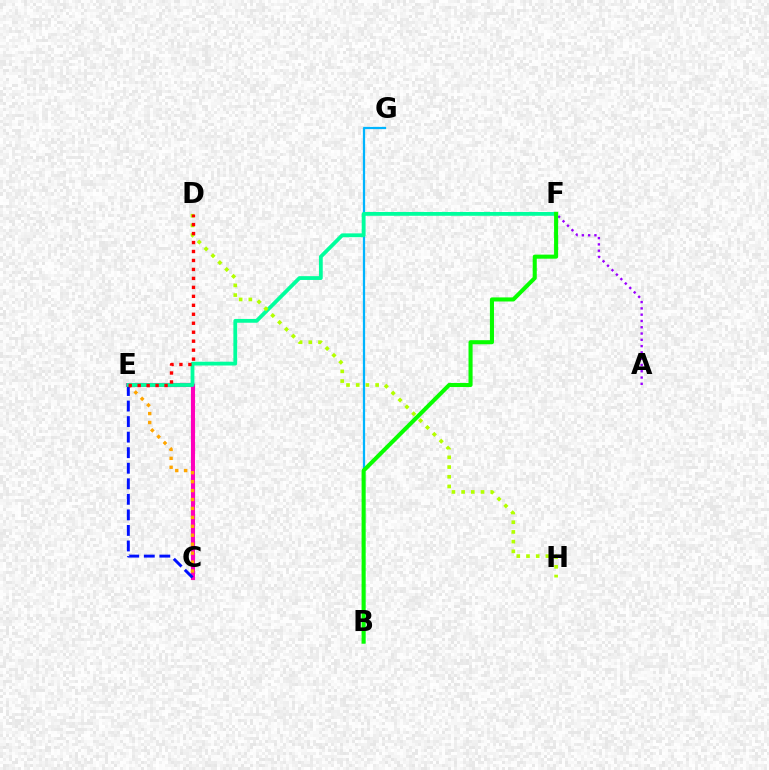{('A', 'F'): [{'color': '#9b00ff', 'line_style': 'dotted', 'thickness': 1.71}], ('B', 'G'): [{'color': '#00b5ff', 'line_style': 'solid', 'thickness': 1.62}], ('C', 'E'): [{'color': '#ff00bd', 'line_style': 'solid', 'thickness': 2.96}, {'color': '#ffa500', 'line_style': 'dotted', 'thickness': 2.43}, {'color': '#0010ff', 'line_style': 'dashed', 'thickness': 2.11}], ('E', 'F'): [{'color': '#00ff9d', 'line_style': 'solid', 'thickness': 2.74}], ('D', 'H'): [{'color': '#b3ff00', 'line_style': 'dotted', 'thickness': 2.64}], ('B', 'F'): [{'color': '#08ff00', 'line_style': 'solid', 'thickness': 2.93}], ('D', 'E'): [{'color': '#ff0000', 'line_style': 'dotted', 'thickness': 2.44}]}